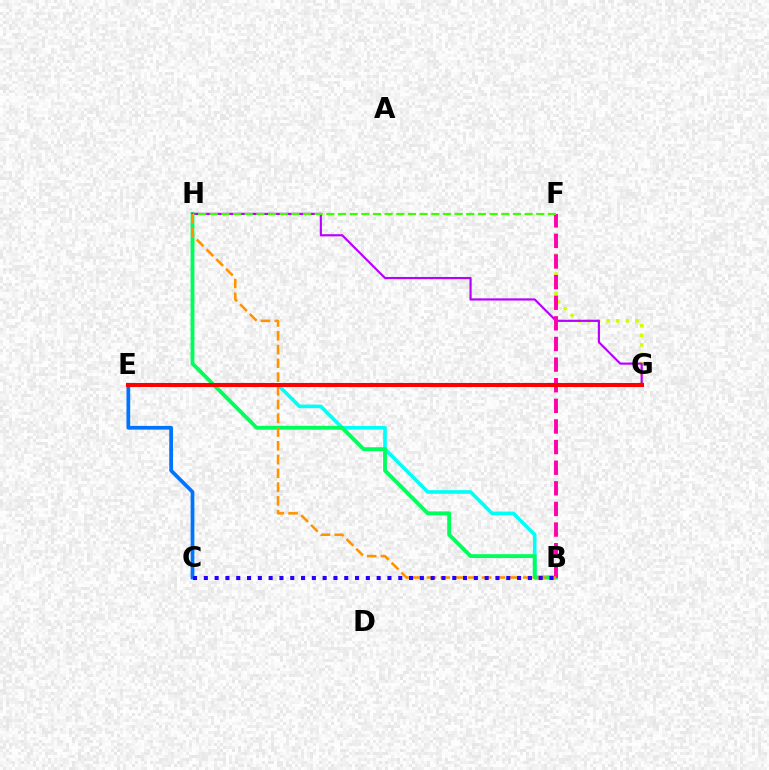{('F', 'G'): [{'color': '#d1ff00', 'line_style': 'dotted', 'thickness': 2.61}], ('B', 'E'): [{'color': '#00fff6', 'line_style': 'solid', 'thickness': 2.61}], ('B', 'H'): [{'color': '#00ff5c', 'line_style': 'solid', 'thickness': 2.78}, {'color': '#ff9400', 'line_style': 'dashed', 'thickness': 1.87}], ('G', 'H'): [{'color': '#b900ff', 'line_style': 'solid', 'thickness': 1.56}], ('C', 'E'): [{'color': '#0074ff', 'line_style': 'solid', 'thickness': 2.69}], ('B', 'F'): [{'color': '#ff00ac', 'line_style': 'dashed', 'thickness': 2.8}], ('B', 'C'): [{'color': '#2500ff', 'line_style': 'dotted', 'thickness': 2.93}], ('F', 'H'): [{'color': '#3dff00', 'line_style': 'dashed', 'thickness': 1.58}], ('E', 'G'): [{'color': '#ff0000', 'line_style': 'solid', 'thickness': 2.92}]}